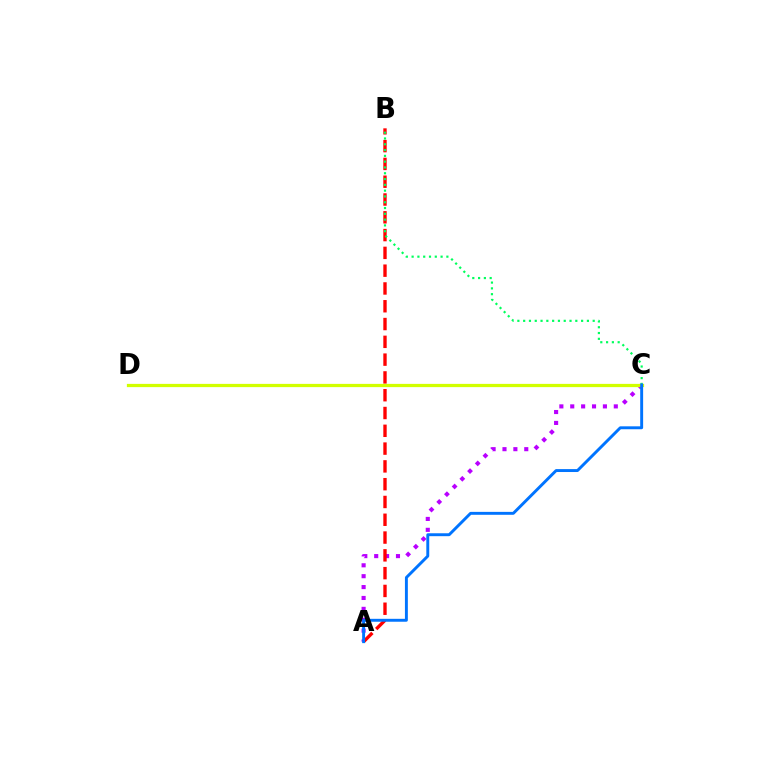{('A', 'C'): [{'color': '#b900ff', 'line_style': 'dotted', 'thickness': 2.96}, {'color': '#0074ff', 'line_style': 'solid', 'thickness': 2.1}], ('A', 'B'): [{'color': '#ff0000', 'line_style': 'dashed', 'thickness': 2.42}], ('B', 'C'): [{'color': '#00ff5c', 'line_style': 'dotted', 'thickness': 1.57}], ('C', 'D'): [{'color': '#d1ff00', 'line_style': 'solid', 'thickness': 2.34}]}